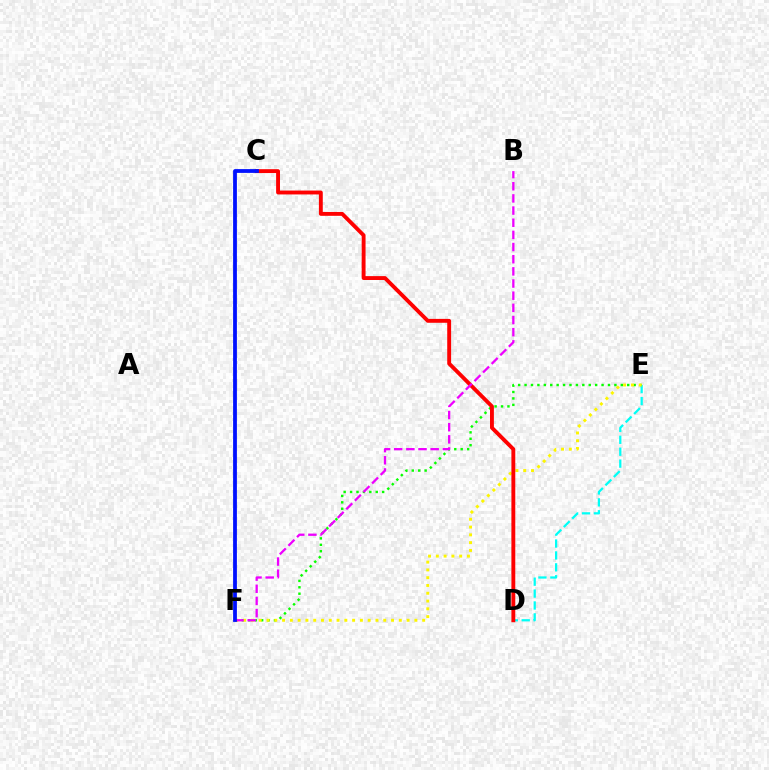{('D', 'E'): [{'color': '#00fff6', 'line_style': 'dashed', 'thickness': 1.62}], ('E', 'F'): [{'color': '#08ff00', 'line_style': 'dotted', 'thickness': 1.74}, {'color': '#fcf500', 'line_style': 'dotted', 'thickness': 2.11}], ('C', 'D'): [{'color': '#ff0000', 'line_style': 'solid', 'thickness': 2.79}], ('B', 'F'): [{'color': '#ee00ff', 'line_style': 'dashed', 'thickness': 1.65}], ('C', 'F'): [{'color': '#0010ff', 'line_style': 'solid', 'thickness': 2.73}]}